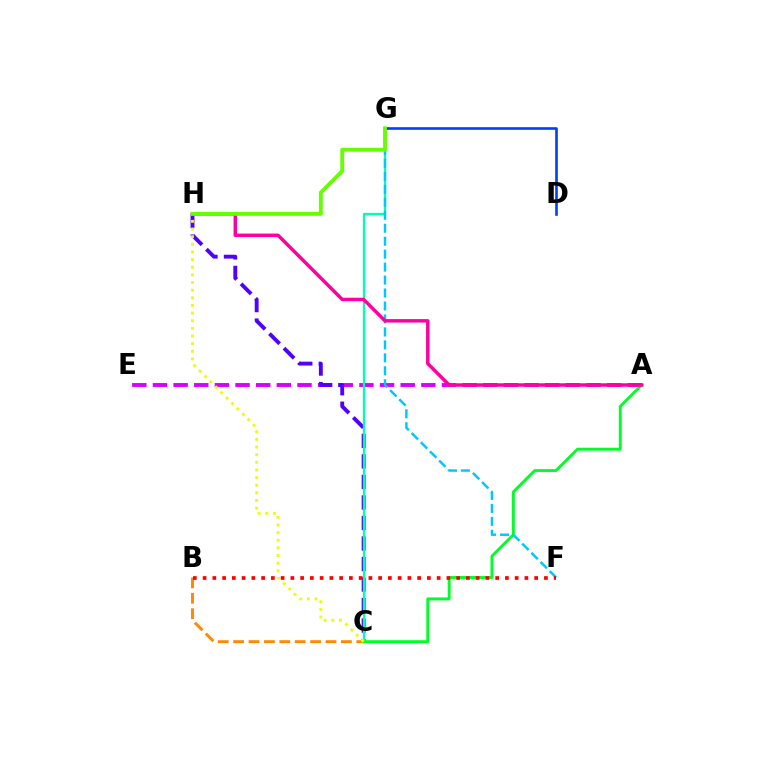{('A', 'E'): [{'color': '#d600ff', 'line_style': 'dashed', 'thickness': 2.8}], ('D', 'G'): [{'color': '#003fff', 'line_style': 'solid', 'thickness': 1.89}], ('C', 'H'): [{'color': '#4f00ff', 'line_style': 'dashed', 'thickness': 2.79}, {'color': '#eeff00', 'line_style': 'dotted', 'thickness': 2.08}], ('B', 'C'): [{'color': '#ff8800', 'line_style': 'dashed', 'thickness': 2.09}], ('C', 'G'): [{'color': '#00ffaf', 'line_style': 'solid', 'thickness': 1.65}], ('A', 'C'): [{'color': '#00ff27', 'line_style': 'solid', 'thickness': 2.09}], ('F', 'G'): [{'color': '#00c7ff', 'line_style': 'dashed', 'thickness': 1.76}], ('A', 'H'): [{'color': '#ff00a0', 'line_style': 'solid', 'thickness': 2.48}], ('B', 'F'): [{'color': '#ff0000', 'line_style': 'dotted', 'thickness': 2.65}], ('G', 'H'): [{'color': '#66ff00', 'line_style': 'solid', 'thickness': 2.78}]}